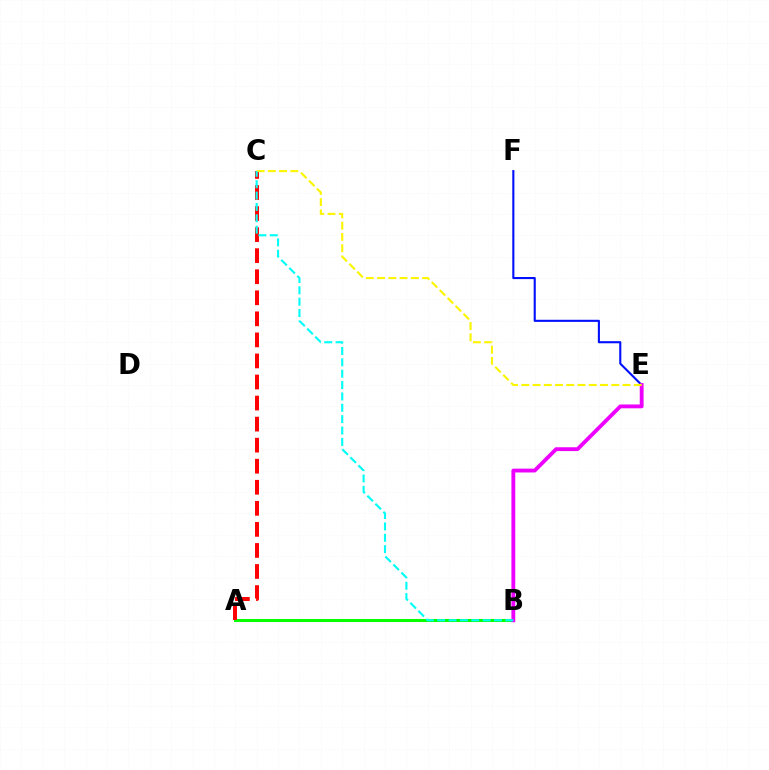{('E', 'F'): [{'color': '#0010ff', 'line_style': 'solid', 'thickness': 1.51}], ('A', 'B'): [{'color': '#08ff00', 'line_style': 'solid', 'thickness': 2.19}], ('B', 'E'): [{'color': '#ee00ff', 'line_style': 'solid', 'thickness': 2.76}], ('A', 'C'): [{'color': '#ff0000', 'line_style': 'dashed', 'thickness': 2.86}], ('C', 'E'): [{'color': '#fcf500', 'line_style': 'dashed', 'thickness': 1.53}], ('B', 'C'): [{'color': '#00fff6', 'line_style': 'dashed', 'thickness': 1.54}]}